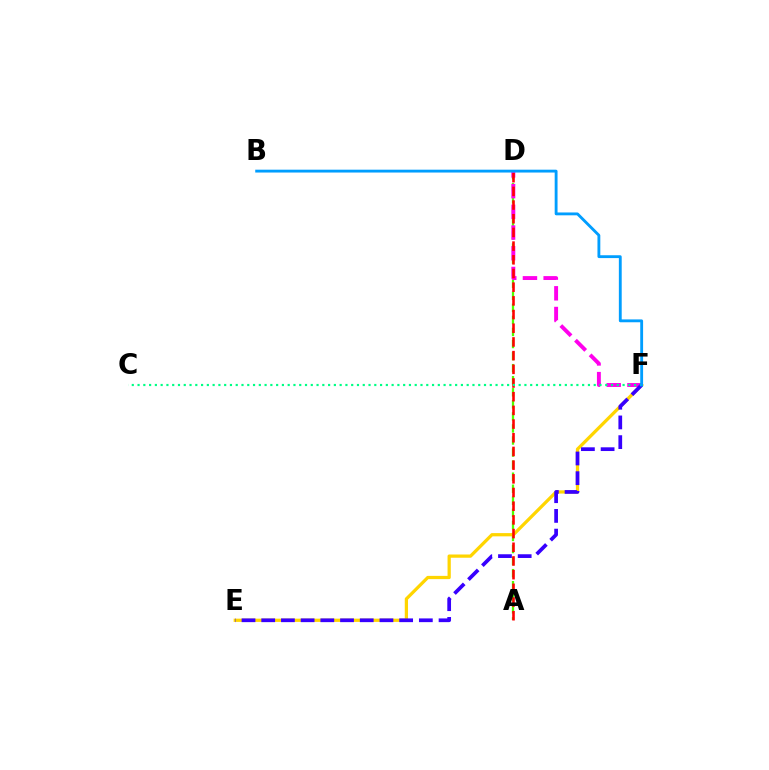{('A', 'D'): [{'color': '#4fff00', 'line_style': 'dashed', 'thickness': 1.64}, {'color': '#ff0000', 'line_style': 'dashed', 'thickness': 1.86}], ('E', 'F'): [{'color': '#ffd500', 'line_style': 'solid', 'thickness': 2.34}, {'color': '#3700ff', 'line_style': 'dashed', 'thickness': 2.68}], ('D', 'F'): [{'color': '#ff00ed', 'line_style': 'dashed', 'thickness': 2.81}], ('C', 'F'): [{'color': '#00ff86', 'line_style': 'dotted', 'thickness': 1.57}], ('B', 'F'): [{'color': '#009eff', 'line_style': 'solid', 'thickness': 2.05}]}